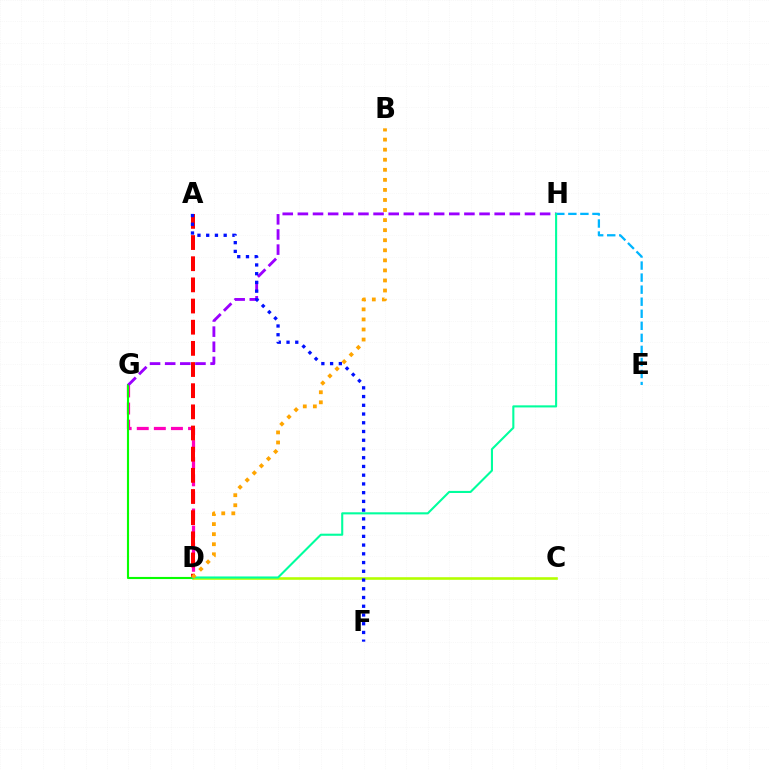{('D', 'G'): [{'color': '#ff00bd', 'line_style': 'dashed', 'thickness': 2.32}, {'color': '#08ff00', 'line_style': 'solid', 'thickness': 1.53}], ('C', 'D'): [{'color': '#b3ff00', 'line_style': 'solid', 'thickness': 1.87}], ('E', 'H'): [{'color': '#00b5ff', 'line_style': 'dashed', 'thickness': 1.64}], ('A', 'D'): [{'color': '#ff0000', 'line_style': 'dashed', 'thickness': 2.87}], ('G', 'H'): [{'color': '#9b00ff', 'line_style': 'dashed', 'thickness': 2.06}], ('D', 'H'): [{'color': '#00ff9d', 'line_style': 'solid', 'thickness': 1.51}], ('A', 'F'): [{'color': '#0010ff', 'line_style': 'dotted', 'thickness': 2.37}], ('B', 'D'): [{'color': '#ffa500', 'line_style': 'dotted', 'thickness': 2.73}]}